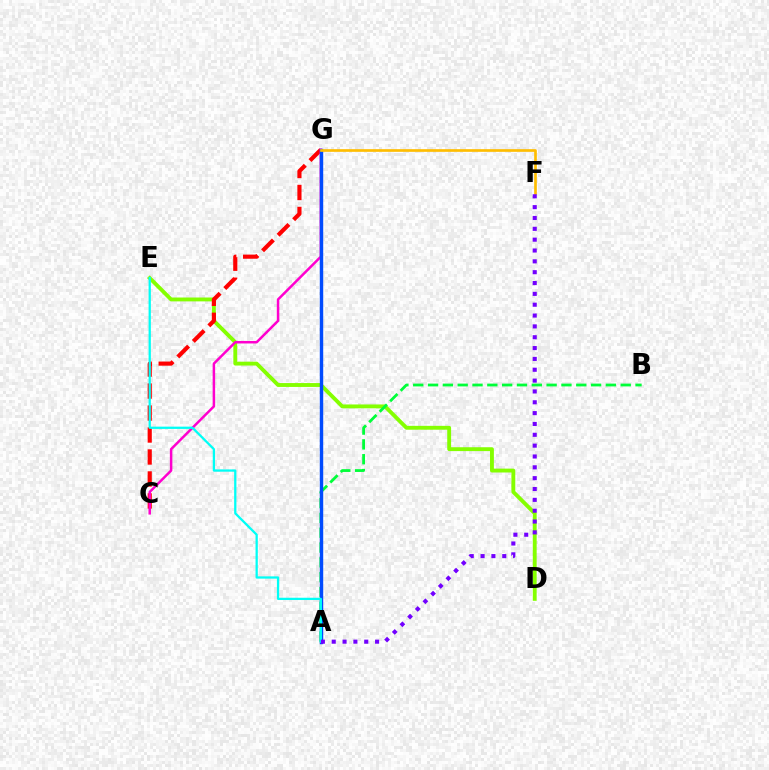{('D', 'E'): [{'color': '#84ff00', 'line_style': 'solid', 'thickness': 2.78}], ('C', 'G'): [{'color': '#ff0000', 'line_style': 'dashed', 'thickness': 2.99}, {'color': '#ff00cf', 'line_style': 'solid', 'thickness': 1.79}], ('A', 'B'): [{'color': '#00ff39', 'line_style': 'dashed', 'thickness': 2.01}], ('A', 'G'): [{'color': '#004bff', 'line_style': 'solid', 'thickness': 2.47}], ('F', 'G'): [{'color': '#ffbd00', 'line_style': 'solid', 'thickness': 1.92}], ('A', 'E'): [{'color': '#00fff6', 'line_style': 'solid', 'thickness': 1.63}], ('A', 'F'): [{'color': '#7200ff', 'line_style': 'dotted', 'thickness': 2.95}]}